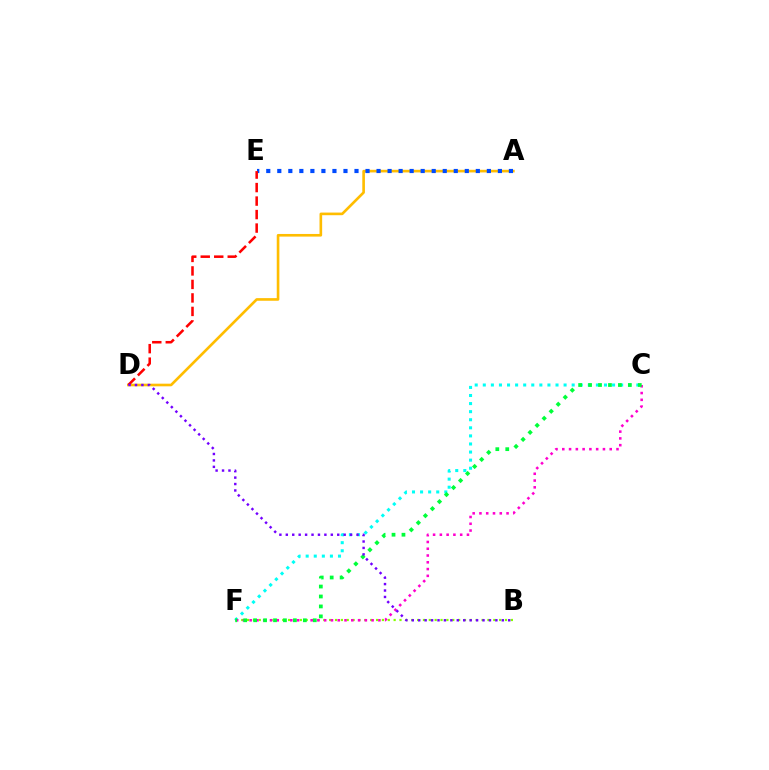{('B', 'F'): [{'color': '#84ff00', 'line_style': 'dotted', 'thickness': 1.59}], ('A', 'D'): [{'color': '#ffbd00', 'line_style': 'solid', 'thickness': 1.9}], ('A', 'E'): [{'color': '#004bff', 'line_style': 'dotted', 'thickness': 3.0}], ('C', 'F'): [{'color': '#00fff6', 'line_style': 'dotted', 'thickness': 2.2}, {'color': '#ff00cf', 'line_style': 'dotted', 'thickness': 1.84}, {'color': '#00ff39', 'line_style': 'dotted', 'thickness': 2.7}], ('D', 'E'): [{'color': '#ff0000', 'line_style': 'dashed', 'thickness': 1.83}], ('B', 'D'): [{'color': '#7200ff', 'line_style': 'dotted', 'thickness': 1.75}]}